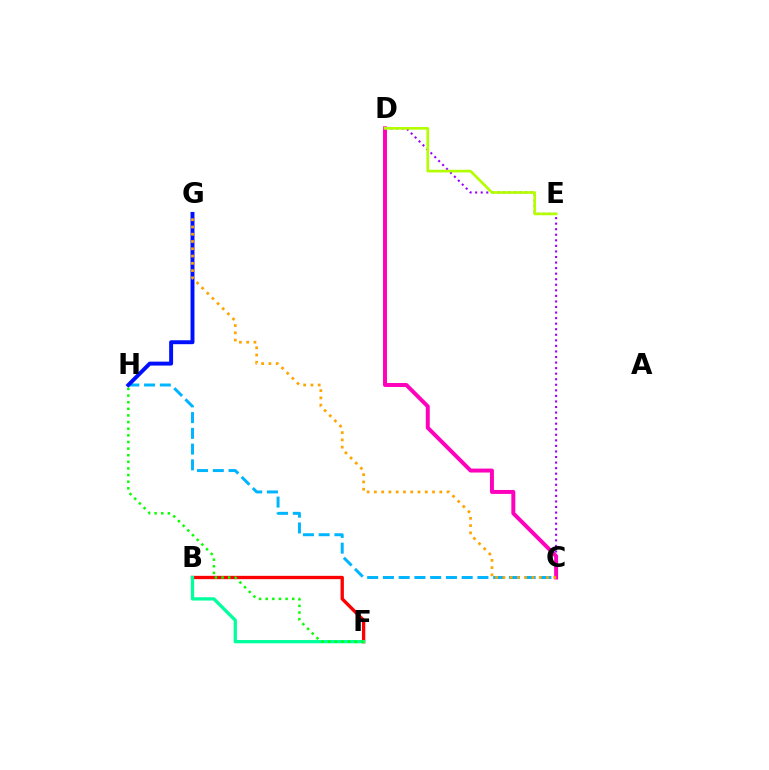{('C', 'H'): [{'color': '#00b5ff', 'line_style': 'dashed', 'thickness': 2.14}], ('B', 'F'): [{'color': '#ff0000', 'line_style': 'solid', 'thickness': 2.4}, {'color': '#00ff9d', 'line_style': 'solid', 'thickness': 2.36}], ('C', 'D'): [{'color': '#9b00ff', 'line_style': 'dotted', 'thickness': 1.51}, {'color': '#ff00bd', 'line_style': 'solid', 'thickness': 2.85}], ('G', 'H'): [{'color': '#0010ff', 'line_style': 'solid', 'thickness': 2.83}], ('D', 'E'): [{'color': '#b3ff00', 'line_style': 'solid', 'thickness': 1.92}], ('C', 'G'): [{'color': '#ffa500', 'line_style': 'dotted', 'thickness': 1.97}], ('F', 'H'): [{'color': '#08ff00', 'line_style': 'dotted', 'thickness': 1.8}]}